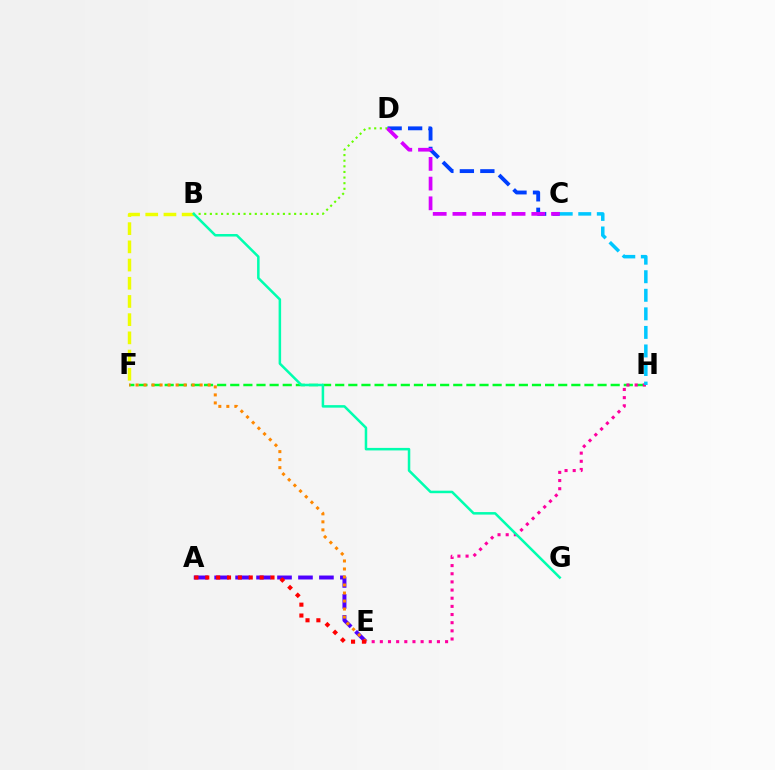{('B', 'F'): [{'color': '#eeff00', 'line_style': 'dashed', 'thickness': 2.47}], ('F', 'H'): [{'color': '#00ff27', 'line_style': 'dashed', 'thickness': 1.78}], ('B', 'D'): [{'color': '#66ff00', 'line_style': 'dotted', 'thickness': 1.53}], ('E', 'H'): [{'color': '#ff00a0', 'line_style': 'dotted', 'thickness': 2.22}], ('A', 'E'): [{'color': '#4f00ff', 'line_style': 'dashed', 'thickness': 2.85}, {'color': '#ff0000', 'line_style': 'dotted', 'thickness': 2.95}], ('C', 'H'): [{'color': '#00c7ff', 'line_style': 'dashed', 'thickness': 2.52}], ('E', 'F'): [{'color': '#ff8800', 'line_style': 'dotted', 'thickness': 2.18}], ('C', 'D'): [{'color': '#003fff', 'line_style': 'dashed', 'thickness': 2.78}, {'color': '#d600ff', 'line_style': 'dashed', 'thickness': 2.68}], ('B', 'G'): [{'color': '#00ffaf', 'line_style': 'solid', 'thickness': 1.81}]}